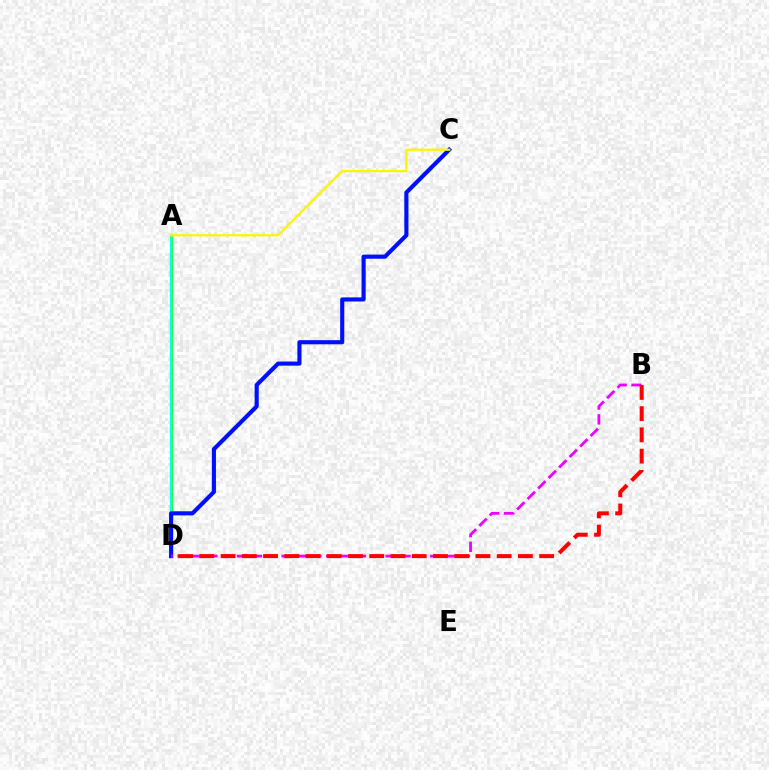{('A', 'D'): [{'color': '#08ff00', 'line_style': 'solid', 'thickness': 1.95}, {'color': '#00fff6', 'line_style': 'solid', 'thickness': 1.68}], ('C', 'D'): [{'color': '#0010ff', 'line_style': 'solid', 'thickness': 2.97}], ('A', 'C'): [{'color': '#fcf500', 'line_style': 'solid', 'thickness': 1.63}], ('B', 'D'): [{'color': '#ee00ff', 'line_style': 'dashed', 'thickness': 2.02}, {'color': '#ff0000', 'line_style': 'dashed', 'thickness': 2.89}]}